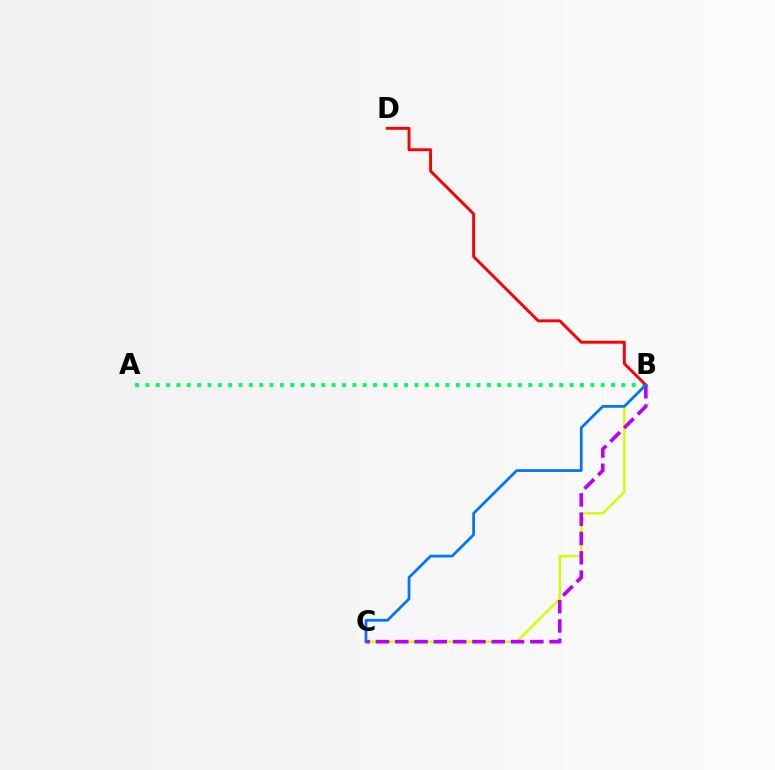{('B', 'C'): [{'color': '#d1ff00', 'line_style': 'solid', 'thickness': 1.77}, {'color': '#b900ff', 'line_style': 'dashed', 'thickness': 2.62}, {'color': '#0074ff', 'line_style': 'solid', 'thickness': 1.96}], ('A', 'B'): [{'color': '#00ff5c', 'line_style': 'dotted', 'thickness': 2.81}], ('B', 'D'): [{'color': '#ff0000', 'line_style': 'solid', 'thickness': 2.1}]}